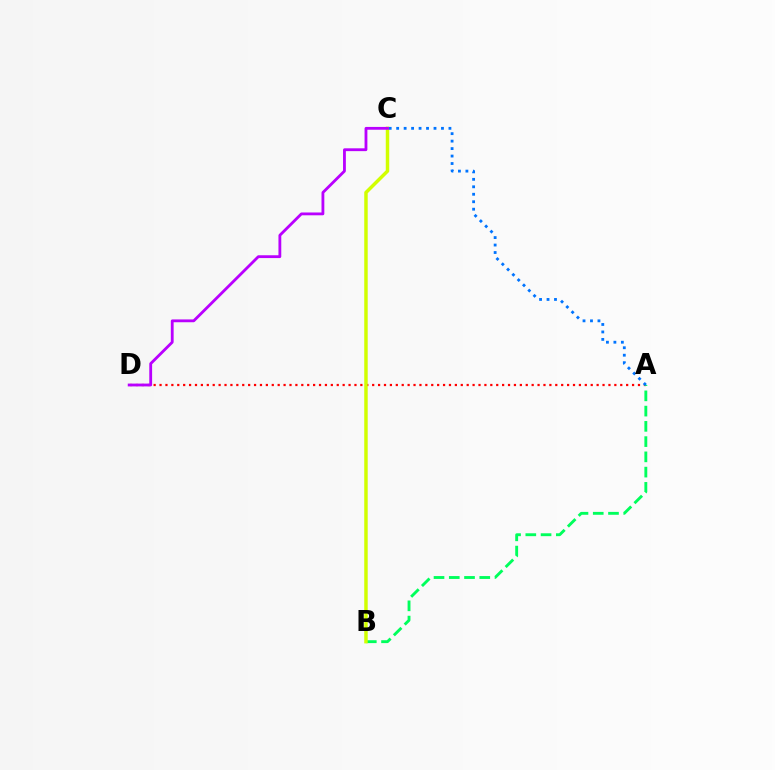{('A', 'D'): [{'color': '#ff0000', 'line_style': 'dotted', 'thickness': 1.6}], ('A', 'B'): [{'color': '#00ff5c', 'line_style': 'dashed', 'thickness': 2.07}], ('B', 'C'): [{'color': '#d1ff00', 'line_style': 'solid', 'thickness': 2.49}], ('A', 'C'): [{'color': '#0074ff', 'line_style': 'dotted', 'thickness': 2.03}], ('C', 'D'): [{'color': '#b900ff', 'line_style': 'solid', 'thickness': 2.03}]}